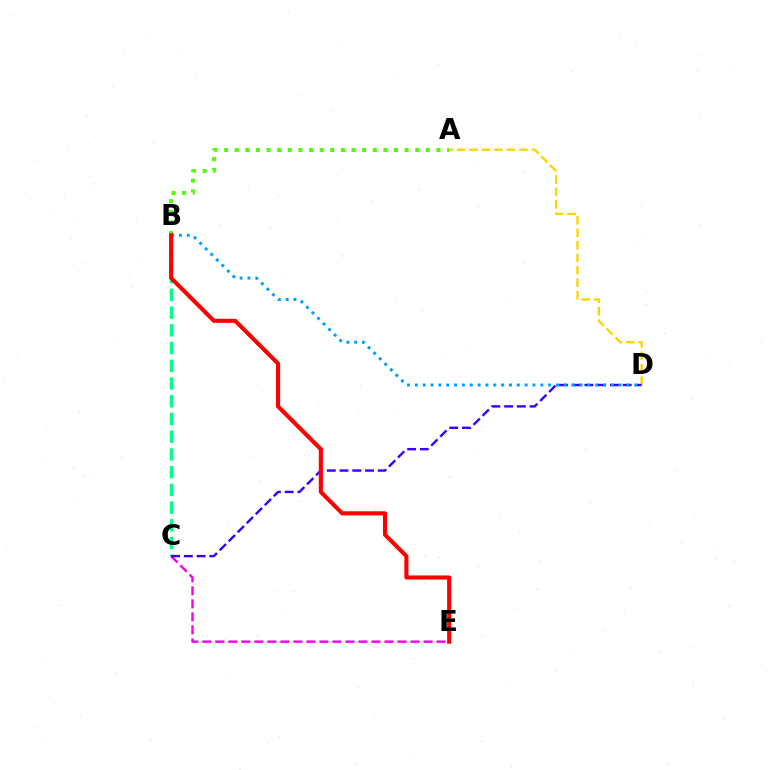{('C', 'E'): [{'color': '#ff00ed', 'line_style': 'dashed', 'thickness': 1.77}], ('B', 'C'): [{'color': '#00ff86', 'line_style': 'dashed', 'thickness': 2.41}], ('A', 'D'): [{'color': '#ffd500', 'line_style': 'dashed', 'thickness': 1.69}], ('A', 'B'): [{'color': '#4fff00', 'line_style': 'dotted', 'thickness': 2.89}], ('C', 'D'): [{'color': '#3700ff', 'line_style': 'dashed', 'thickness': 1.73}], ('B', 'D'): [{'color': '#009eff', 'line_style': 'dotted', 'thickness': 2.13}], ('B', 'E'): [{'color': '#ff0000', 'line_style': 'solid', 'thickness': 2.95}]}